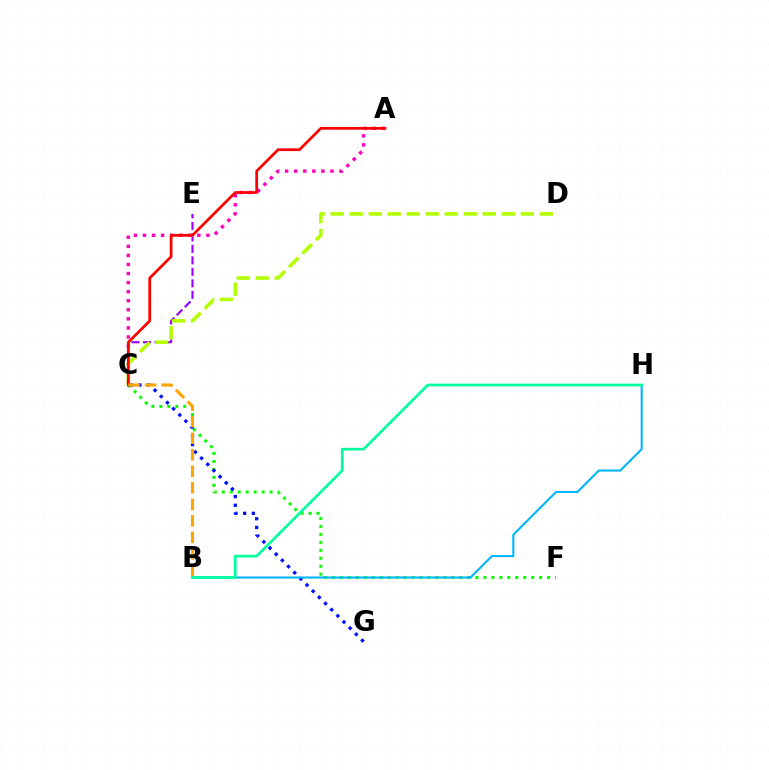{('C', 'F'): [{'color': '#08ff00', 'line_style': 'dotted', 'thickness': 2.17}], ('A', 'C'): [{'color': '#ff00bd', 'line_style': 'dotted', 'thickness': 2.46}, {'color': '#ff0000', 'line_style': 'solid', 'thickness': 1.96}], ('C', 'G'): [{'color': '#0010ff', 'line_style': 'dotted', 'thickness': 2.37}], ('B', 'H'): [{'color': '#00b5ff', 'line_style': 'solid', 'thickness': 1.5}, {'color': '#00ff9d', 'line_style': 'solid', 'thickness': 1.94}], ('C', 'E'): [{'color': '#9b00ff', 'line_style': 'dashed', 'thickness': 1.56}], ('C', 'D'): [{'color': '#b3ff00', 'line_style': 'dashed', 'thickness': 2.58}], ('B', 'C'): [{'color': '#ffa500', 'line_style': 'dashed', 'thickness': 2.24}]}